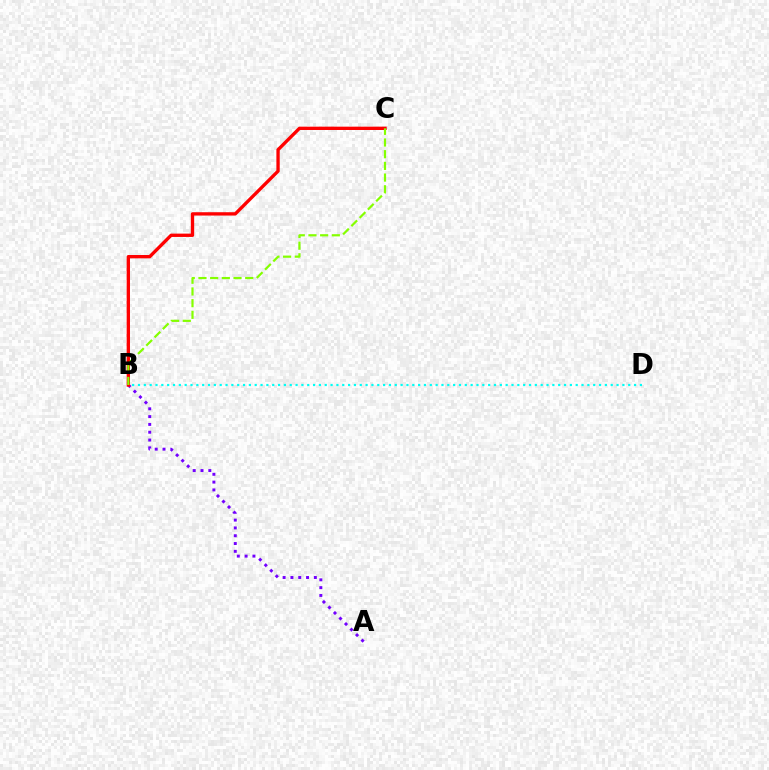{('A', 'B'): [{'color': '#7200ff', 'line_style': 'dotted', 'thickness': 2.12}], ('B', 'D'): [{'color': '#00fff6', 'line_style': 'dotted', 'thickness': 1.59}], ('B', 'C'): [{'color': '#ff0000', 'line_style': 'solid', 'thickness': 2.4}, {'color': '#84ff00', 'line_style': 'dashed', 'thickness': 1.59}]}